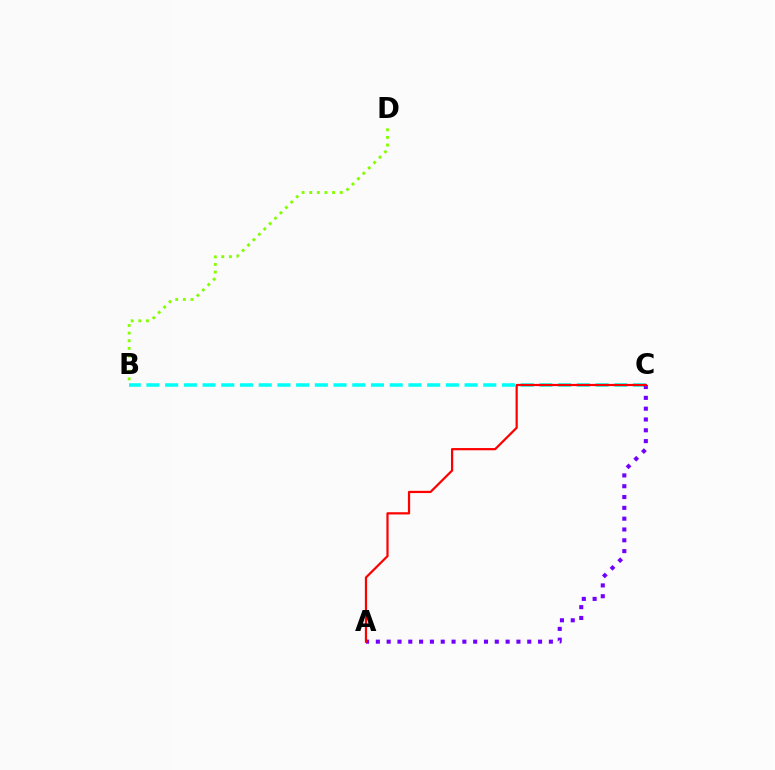{('B', 'C'): [{'color': '#00fff6', 'line_style': 'dashed', 'thickness': 2.54}], ('B', 'D'): [{'color': '#84ff00', 'line_style': 'dotted', 'thickness': 2.07}], ('A', 'C'): [{'color': '#7200ff', 'line_style': 'dotted', 'thickness': 2.94}, {'color': '#ff0000', 'line_style': 'solid', 'thickness': 1.6}]}